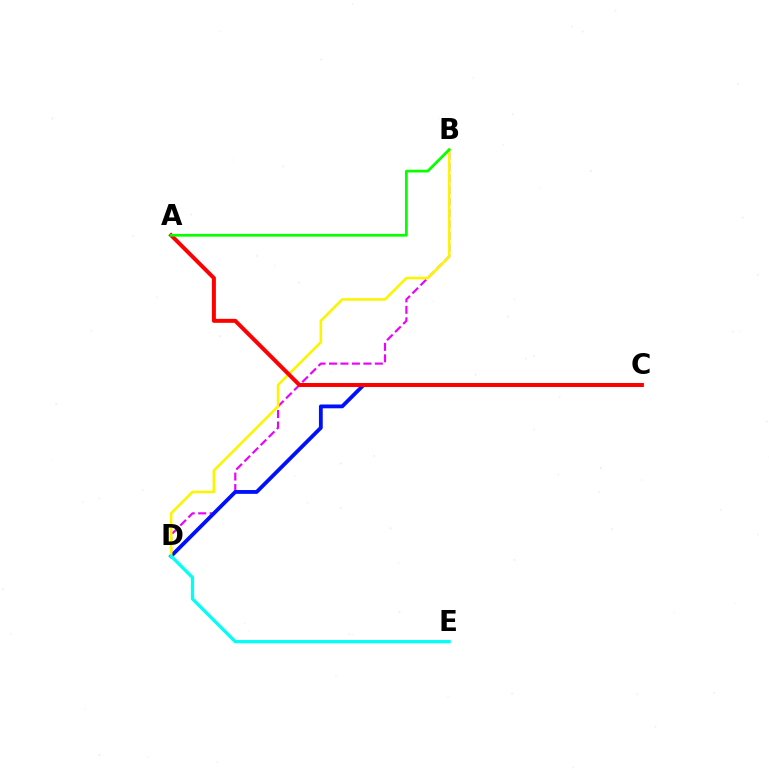{('B', 'D'): [{'color': '#ee00ff', 'line_style': 'dashed', 'thickness': 1.56}, {'color': '#fcf500', 'line_style': 'solid', 'thickness': 1.87}], ('C', 'D'): [{'color': '#0010ff', 'line_style': 'solid', 'thickness': 2.74}], ('A', 'C'): [{'color': '#ff0000', 'line_style': 'solid', 'thickness': 2.86}], ('A', 'B'): [{'color': '#08ff00', 'line_style': 'solid', 'thickness': 1.98}], ('D', 'E'): [{'color': '#00fff6', 'line_style': 'solid', 'thickness': 2.34}]}